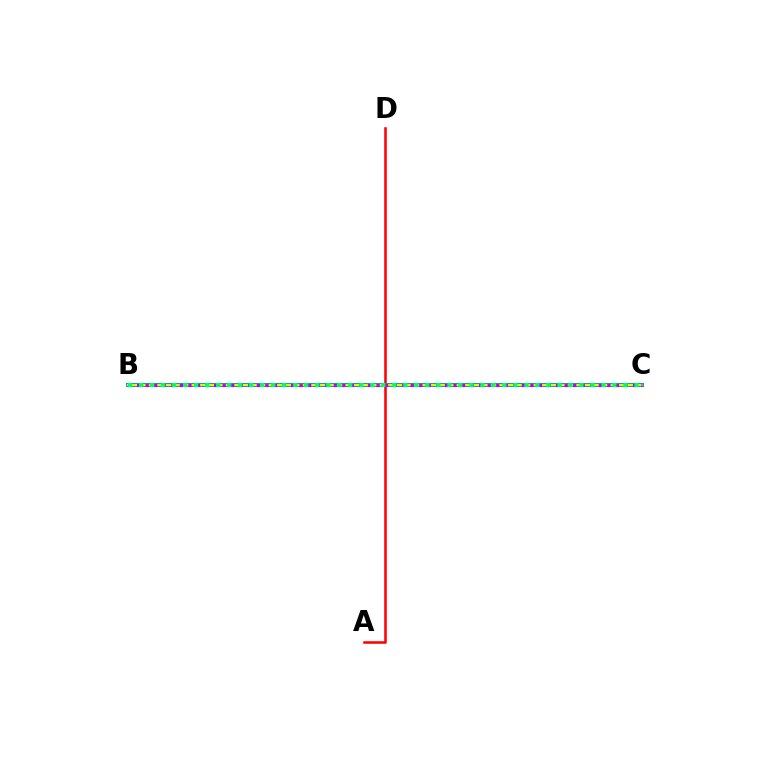{('A', 'D'): [{'color': '#ff0000', 'line_style': 'solid', 'thickness': 1.84}], ('B', 'C'): [{'color': '#0074ff', 'line_style': 'solid', 'thickness': 2.81}, {'color': '#d1ff00', 'line_style': 'solid', 'thickness': 1.64}, {'color': '#b900ff', 'line_style': 'dotted', 'thickness': 2.32}, {'color': '#00ff5c', 'line_style': 'dotted', 'thickness': 2.99}]}